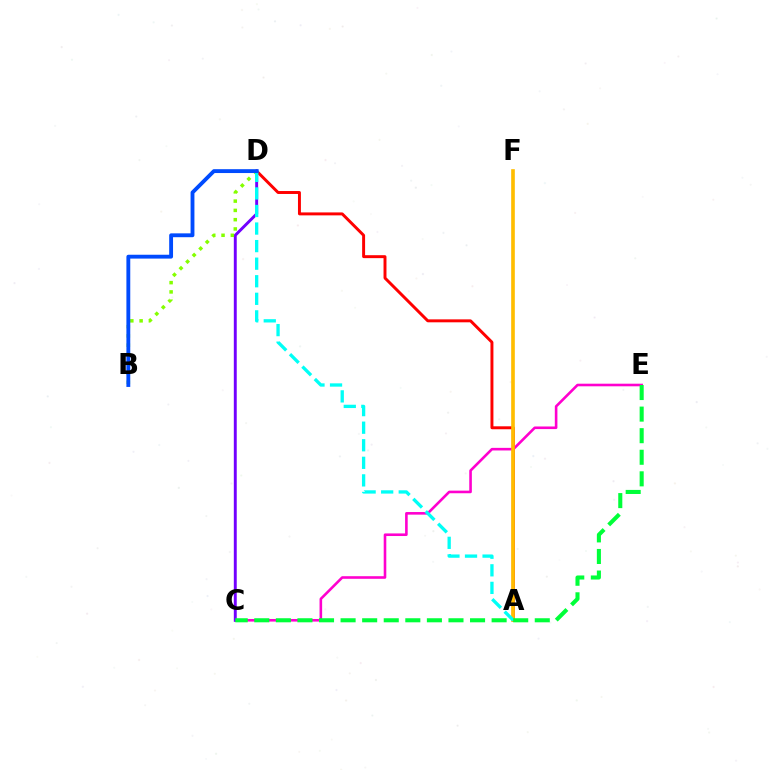{('C', 'E'): [{'color': '#ff00cf', 'line_style': 'solid', 'thickness': 1.87}, {'color': '#00ff39', 'line_style': 'dashed', 'thickness': 2.93}], ('A', 'D'): [{'color': '#ff0000', 'line_style': 'solid', 'thickness': 2.12}, {'color': '#00fff6', 'line_style': 'dashed', 'thickness': 2.39}], ('A', 'F'): [{'color': '#ffbd00', 'line_style': 'solid', 'thickness': 2.63}], ('C', 'D'): [{'color': '#7200ff', 'line_style': 'solid', 'thickness': 2.1}], ('B', 'D'): [{'color': '#84ff00', 'line_style': 'dotted', 'thickness': 2.52}, {'color': '#004bff', 'line_style': 'solid', 'thickness': 2.77}]}